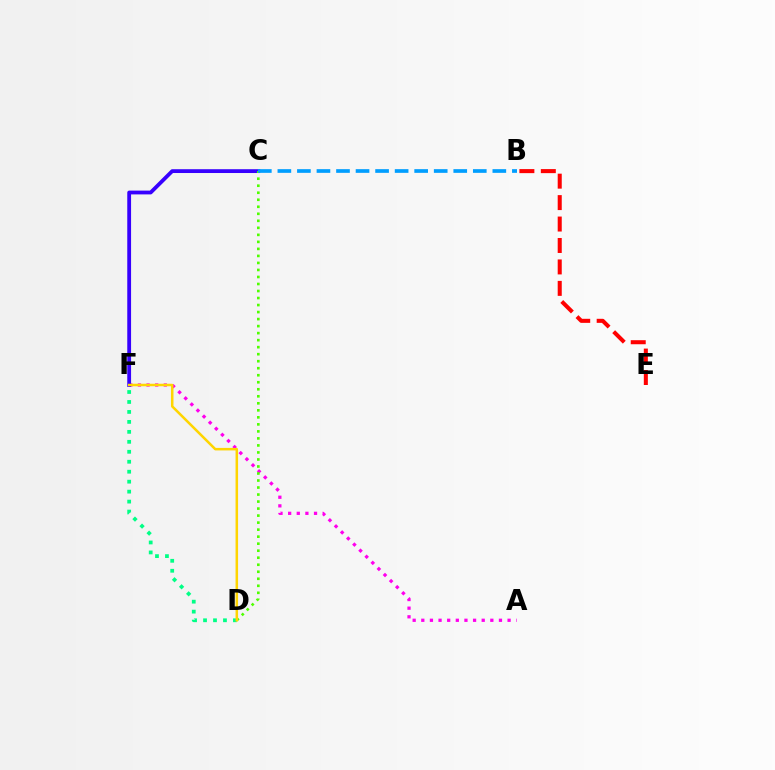{('A', 'F'): [{'color': '#ff00ed', 'line_style': 'dotted', 'thickness': 2.34}], ('C', 'F'): [{'color': '#3700ff', 'line_style': 'solid', 'thickness': 2.74}], ('C', 'D'): [{'color': '#4fff00', 'line_style': 'dotted', 'thickness': 1.91}], ('D', 'F'): [{'color': '#00ff86', 'line_style': 'dotted', 'thickness': 2.71}, {'color': '#ffd500', 'line_style': 'solid', 'thickness': 1.81}], ('B', 'E'): [{'color': '#ff0000', 'line_style': 'dashed', 'thickness': 2.91}], ('B', 'C'): [{'color': '#009eff', 'line_style': 'dashed', 'thickness': 2.65}]}